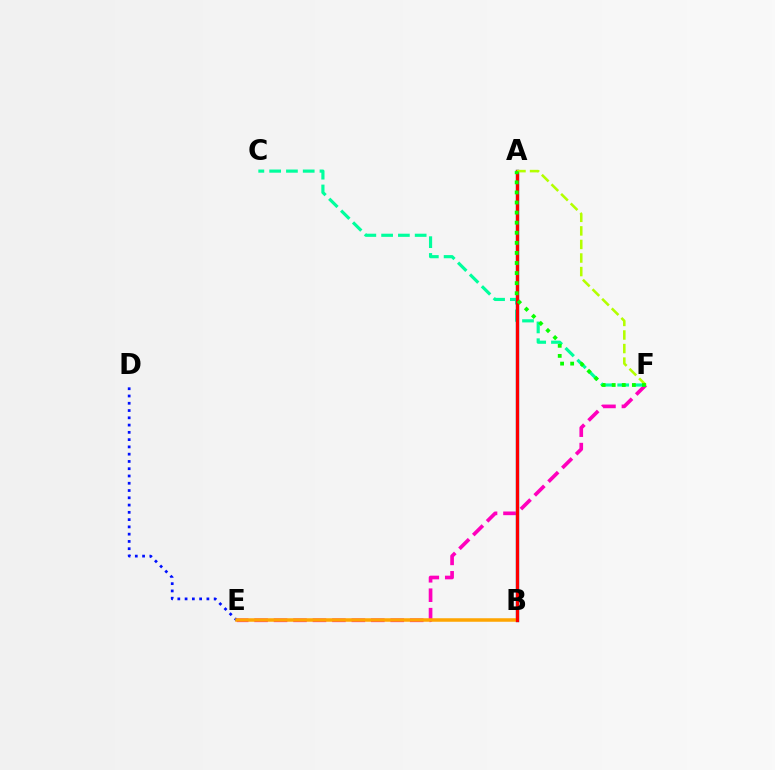{('E', 'F'): [{'color': '#ff00bd', 'line_style': 'dashed', 'thickness': 2.64}], ('A', 'B'): [{'color': '#9b00ff', 'line_style': 'solid', 'thickness': 2.03}, {'color': '#00b5ff', 'line_style': 'solid', 'thickness': 2.44}, {'color': '#ff0000', 'line_style': 'solid', 'thickness': 2.36}], ('C', 'F'): [{'color': '#00ff9d', 'line_style': 'dashed', 'thickness': 2.28}], ('D', 'E'): [{'color': '#0010ff', 'line_style': 'dotted', 'thickness': 1.98}], ('B', 'E'): [{'color': '#ffa500', 'line_style': 'solid', 'thickness': 2.52}], ('A', 'F'): [{'color': '#b3ff00', 'line_style': 'dashed', 'thickness': 1.84}, {'color': '#08ff00', 'line_style': 'dotted', 'thickness': 2.74}]}